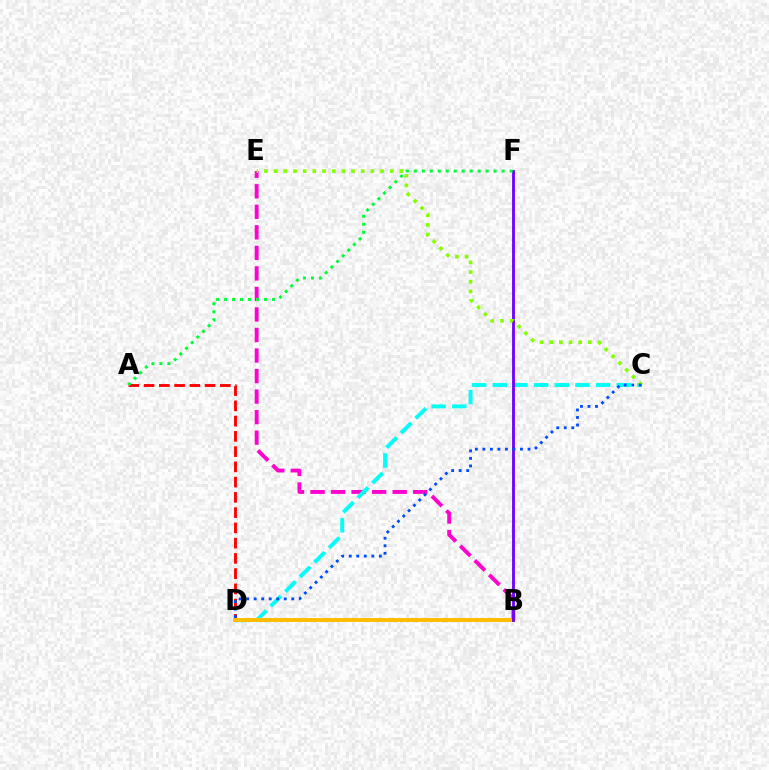{('B', 'E'): [{'color': '#ff00cf', 'line_style': 'dashed', 'thickness': 2.79}], ('C', 'D'): [{'color': '#00fff6', 'line_style': 'dashed', 'thickness': 2.81}, {'color': '#004bff', 'line_style': 'dotted', 'thickness': 2.04}], ('A', 'D'): [{'color': '#ff0000', 'line_style': 'dashed', 'thickness': 2.07}], ('B', 'D'): [{'color': '#ffbd00', 'line_style': 'solid', 'thickness': 2.85}], ('B', 'F'): [{'color': '#7200ff', 'line_style': 'solid', 'thickness': 2.04}], ('C', 'E'): [{'color': '#84ff00', 'line_style': 'dotted', 'thickness': 2.63}], ('A', 'F'): [{'color': '#00ff39', 'line_style': 'dotted', 'thickness': 2.17}]}